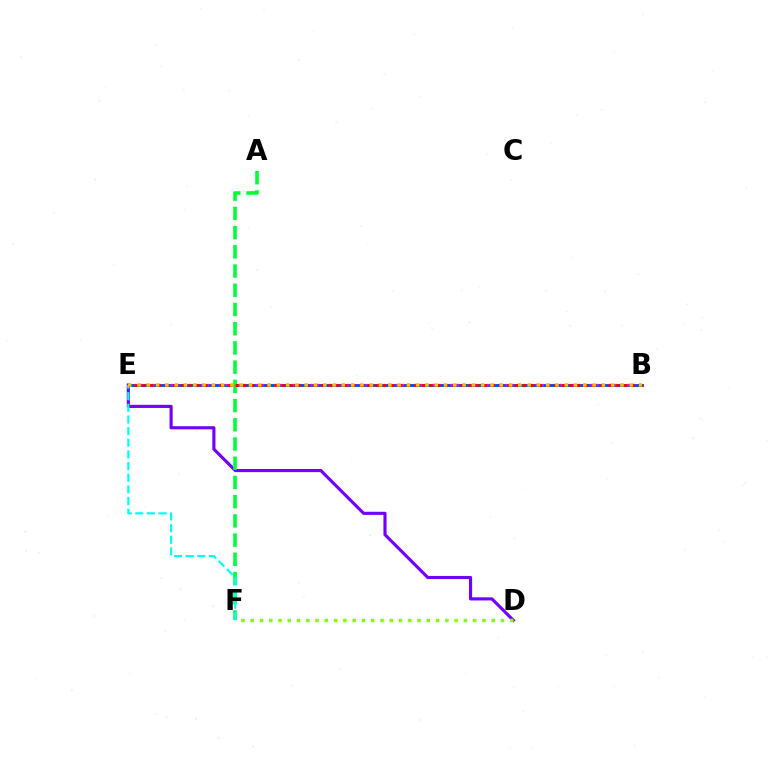{('B', 'E'): [{'color': '#004bff', 'line_style': 'solid', 'thickness': 2.09}, {'color': '#ff00cf', 'line_style': 'dotted', 'thickness': 1.65}, {'color': '#ff0000', 'line_style': 'dotted', 'thickness': 2.11}, {'color': '#ffbd00', 'line_style': 'dotted', 'thickness': 2.52}], ('D', 'E'): [{'color': '#7200ff', 'line_style': 'solid', 'thickness': 2.26}], ('D', 'F'): [{'color': '#84ff00', 'line_style': 'dotted', 'thickness': 2.52}], ('A', 'F'): [{'color': '#00ff39', 'line_style': 'dashed', 'thickness': 2.61}], ('E', 'F'): [{'color': '#00fff6', 'line_style': 'dashed', 'thickness': 1.58}]}